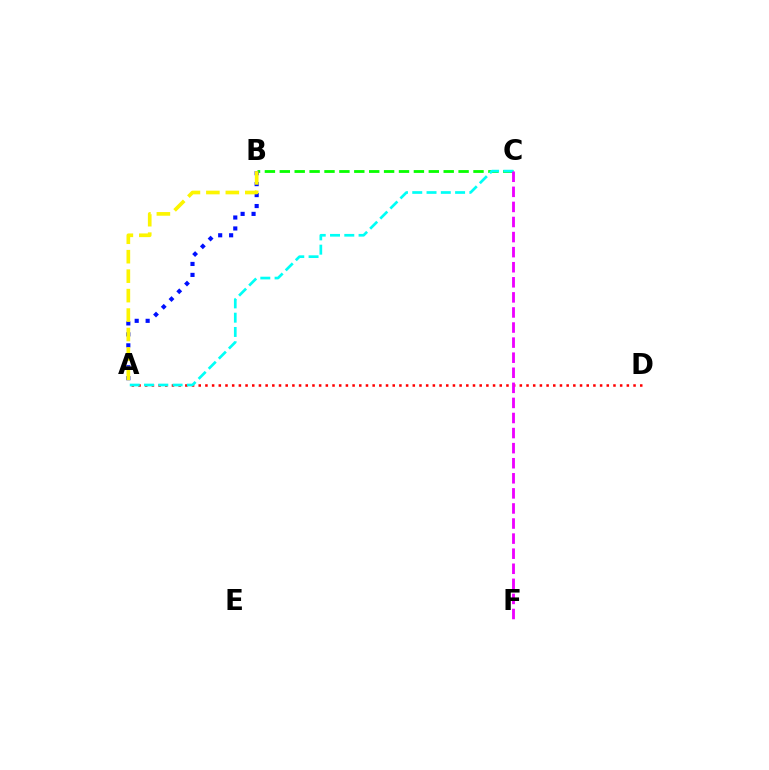{('A', 'D'): [{'color': '#ff0000', 'line_style': 'dotted', 'thickness': 1.82}], ('B', 'C'): [{'color': '#08ff00', 'line_style': 'dashed', 'thickness': 2.02}], ('A', 'B'): [{'color': '#0010ff', 'line_style': 'dotted', 'thickness': 2.98}, {'color': '#fcf500', 'line_style': 'dashed', 'thickness': 2.64}], ('A', 'C'): [{'color': '#00fff6', 'line_style': 'dashed', 'thickness': 1.94}], ('C', 'F'): [{'color': '#ee00ff', 'line_style': 'dashed', 'thickness': 2.05}]}